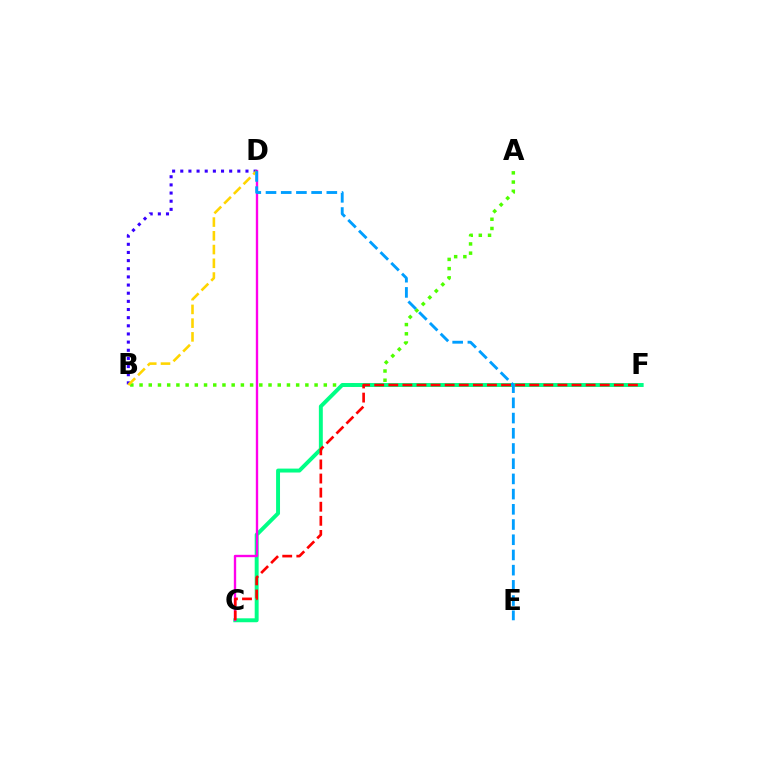{('A', 'B'): [{'color': '#4fff00', 'line_style': 'dotted', 'thickness': 2.5}], ('C', 'F'): [{'color': '#00ff86', 'line_style': 'solid', 'thickness': 2.83}, {'color': '#ff0000', 'line_style': 'dashed', 'thickness': 1.91}], ('C', 'D'): [{'color': '#ff00ed', 'line_style': 'solid', 'thickness': 1.7}], ('B', 'D'): [{'color': '#3700ff', 'line_style': 'dotted', 'thickness': 2.21}, {'color': '#ffd500', 'line_style': 'dashed', 'thickness': 1.87}], ('D', 'E'): [{'color': '#009eff', 'line_style': 'dashed', 'thickness': 2.07}]}